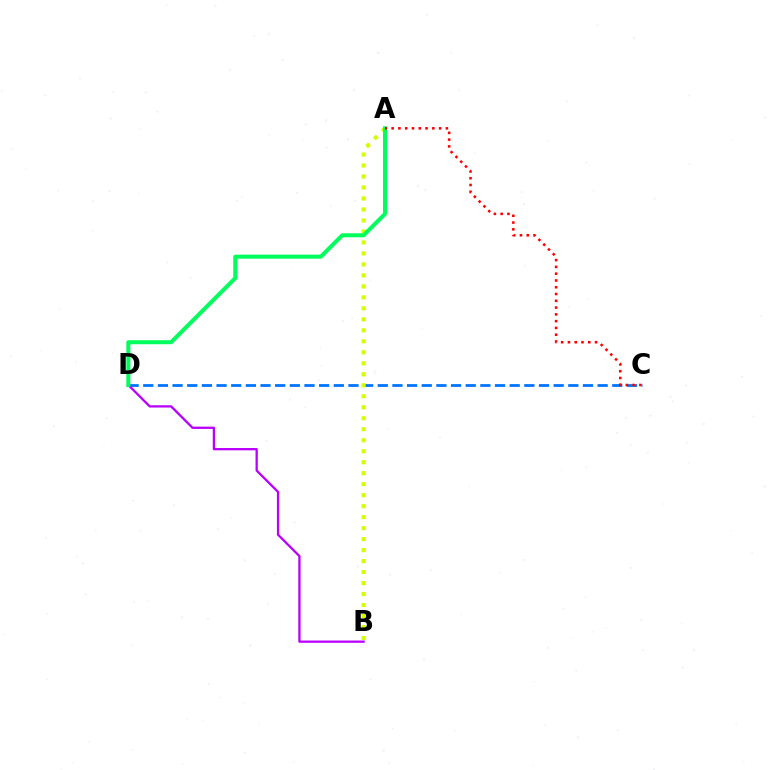{('C', 'D'): [{'color': '#0074ff', 'line_style': 'dashed', 'thickness': 1.99}], ('A', 'B'): [{'color': '#d1ff00', 'line_style': 'dotted', 'thickness': 2.99}], ('B', 'D'): [{'color': '#b900ff', 'line_style': 'solid', 'thickness': 1.65}], ('A', 'D'): [{'color': '#00ff5c', 'line_style': 'solid', 'thickness': 2.89}], ('A', 'C'): [{'color': '#ff0000', 'line_style': 'dotted', 'thickness': 1.84}]}